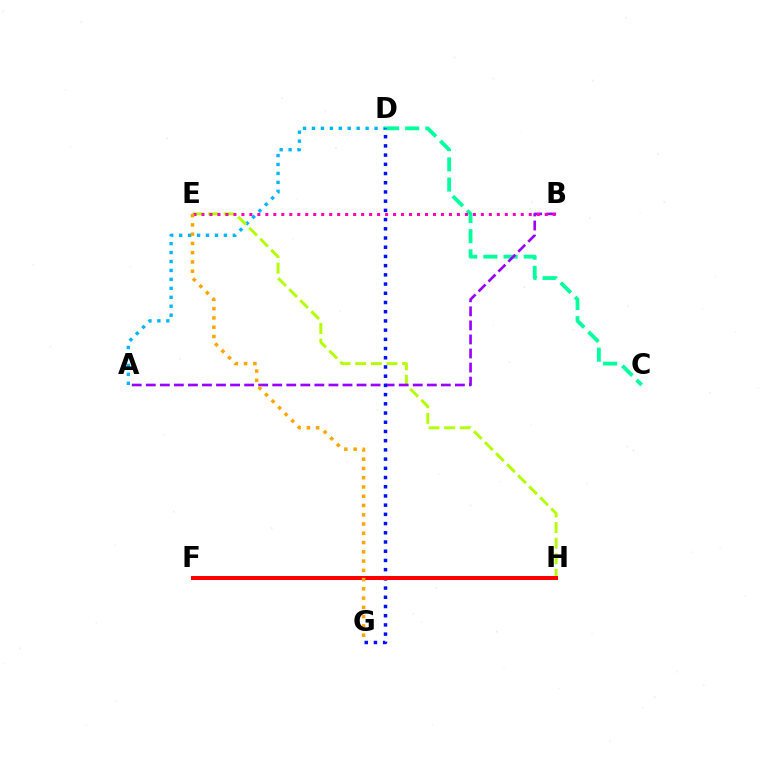{('A', 'D'): [{'color': '#00b5ff', 'line_style': 'dotted', 'thickness': 2.43}], ('E', 'H'): [{'color': '#b3ff00', 'line_style': 'dashed', 'thickness': 2.12}], ('C', 'D'): [{'color': '#00ff9d', 'line_style': 'dashed', 'thickness': 2.74}], ('A', 'B'): [{'color': '#9b00ff', 'line_style': 'dashed', 'thickness': 1.91}], ('B', 'E'): [{'color': '#ff00bd', 'line_style': 'dotted', 'thickness': 2.17}], ('F', 'H'): [{'color': '#08ff00', 'line_style': 'dashed', 'thickness': 1.63}, {'color': '#ff0000', 'line_style': 'solid', 'thickness': 2.88}], ('D', 'G'): [{'color': '#0010ff', 'line_style': 'dotted', 'thickness': 2.5}], ('E', 'G'): [{'color': '#ffa500', 'line_style': 'dotted', 'thickness': 2.52}]}